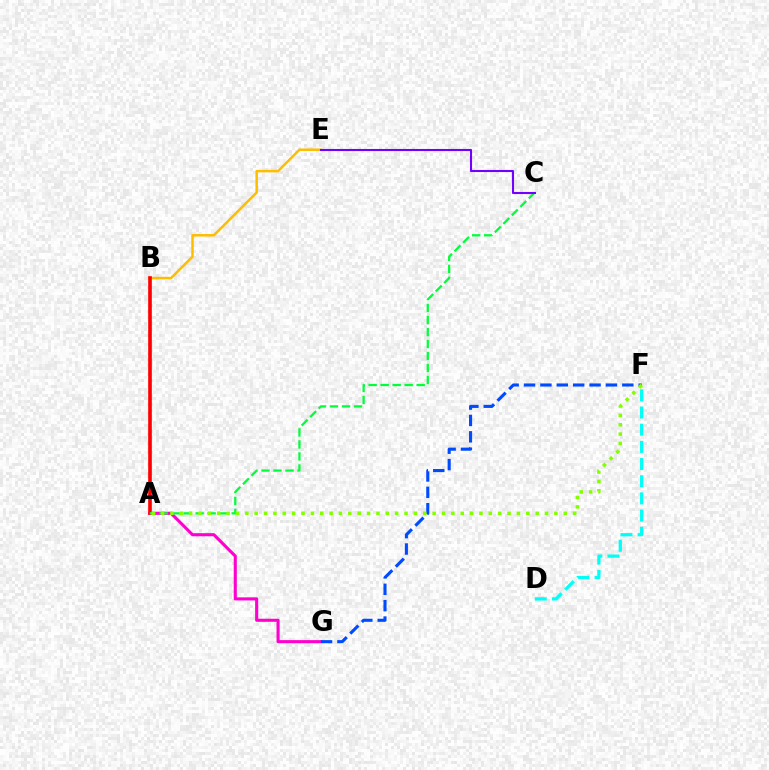{('A', 'G'): [{'color': '#ff00cf', 'line_style': 'solid', 'thickness': 2.22}], ('F', 'G'): [{'color': '#004bff', 'line_style': 'dashed', 'thickness': 2.23}], ('B', 'E'): [{'color': '#ffbd00', 'line_style': 'solid', 'thickness': 1.79}], ('A', 'B'): [{'color': '#ff0000', 'line_style': 'solid', 'thickness': 2.62}], ('A', 'C'): [{'color': '#00ff39', 'line_style': 'dashed', 'thickness': 1.63}], ('D', 'F'): [{'color': '#00fff6', 'line_style': 'dashed', 'thickness': 2.33}], ('A', 'F'): [{'color': '#84ff00', 'line_style': 'dotted', 'thickness': 2.54}], ('C', 'E'): [{'color': '#7200ff', 'line_style': 'solid', 'thickness': 1.51}]}